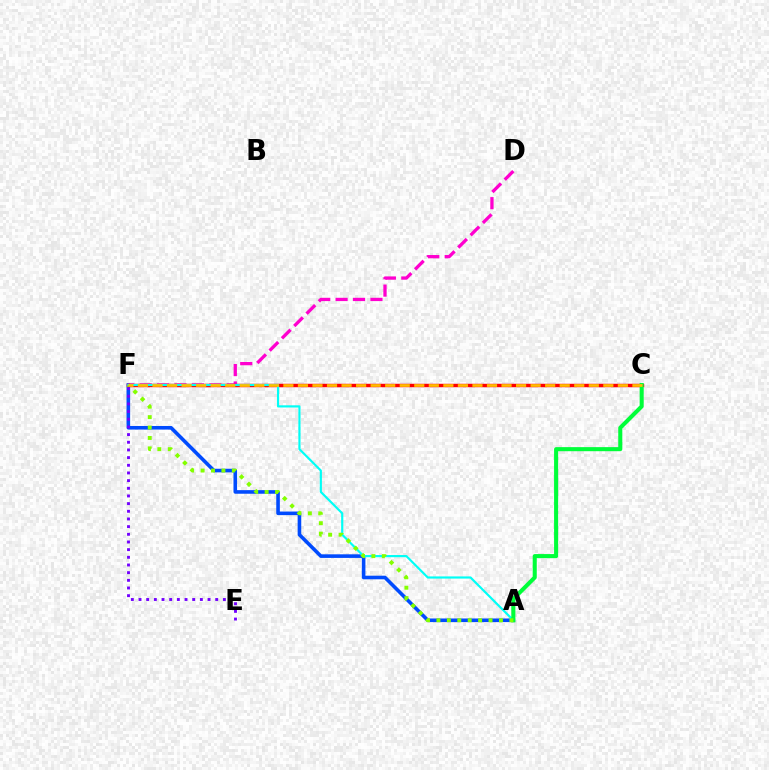{('A', 'F'): [{'color': '#004bff', 'line_style': 'solid', 'thickness': 2.59}, {'color': '#00fff6', 'line_style': 'solid', 'thickness': 1.56}, {'color': '#84ff00', 'line_style': 'dotted', 'thickness': 2.83}], ('D', 'F'): [{'color': '#ff00cf', 'line_style': 'dashed', 'thickness': 2.37}], ('C', 'F'): [{'color': '#ff0000', 'line_style': 'solid', 'thickness': 2.48}, {'color': '#ffbd00', 'line_style': 'dashed', 'thickness': 1.98}], ('E', 'F'): [{'color': '#7200ff', 'line_style': 'dotted', 'thickness': 2.08}], ('A', 'C'): [{'color': '#00ff39', 'line_style': 'solid', 'thickness': 2.93}]}